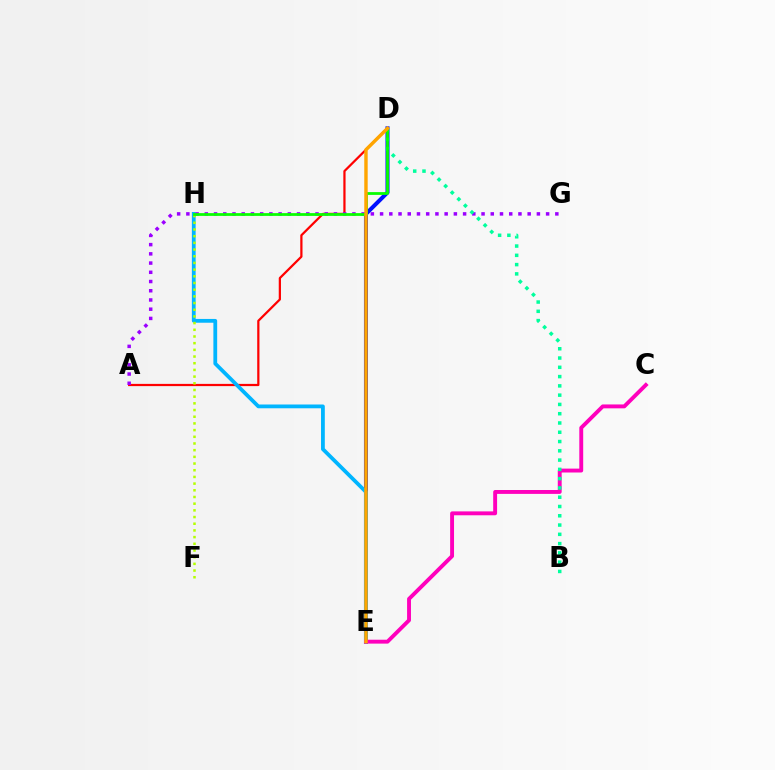{('A', 'D'): [{'color': '#ff0000', 'line_style': 'solid', 'thickness': 1.6}], ('D', 'E'): [{'color': '#0010ff', 'line_style': 'solid', 'thickness': 2.9}, {'color': '#ffa500', 'line_style': 'solid', 'thickness': 2.46}], ('E', 'H'): [{'color': '#00b5ff', 'line_style': 'solid', 'thickness': 2.72}], ('C', 'E'): [{'color': '#ff00bd', 'line_style': 'solid', 'thickness': 2.8}], ('A', 'G'): [{'color': '#9b00ff', 'line_style': 'dotted', 'thickness': 2.51}], ('B', 'D'): [{'color': '#00ff9d', 'line_style': 'dotted', 'thickness': 2.52}], ('F', 'H'): [{'color': '#b3ff00', 'line_style': 'dotted', 'thickness': 1.82}], ('D', 'H'): [{'color': '#08ff00', 'line_style': 'solid', 'thickness': 1.99}]}